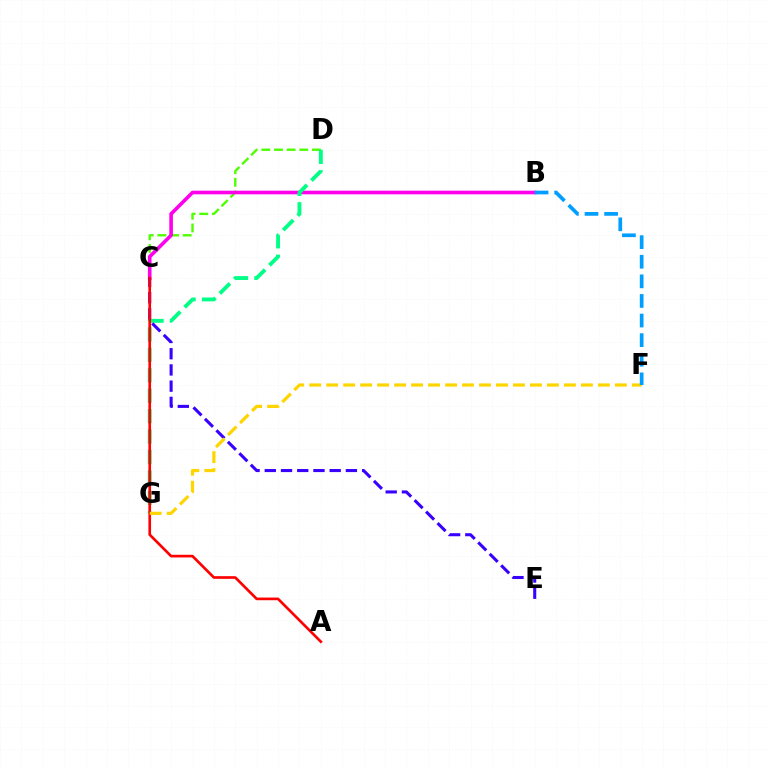{('C', 'D'): [{'color': '#4fff00', 'line_style': 'dashed', 'thickness': 1.72}], ('B', 'C'): [{'color': '#ff00ed', 'line_style': 'solid', 'thickness': 2.61}], ('D', 'G'): [{'color': '#00ff86', 'line_style': 'dashed', 'thickness': 2.78}], ('C', 'E'): [{'color': '#3700ff', 'line_style': 'dashed', 'thickness': 2.2}], ('A', 'C'): [{'color': '#ff0000', 'line_style': 'solid', 'thickness': 1.92}], ('F', 'G'): [{'color': '#ffd500', 'line_style': 'dashed', 'thickness': 2.31}], ('B', 'F'): [{'color': '#009eff', 'line_style': 'dashed', 'thickness': 2.66}]}